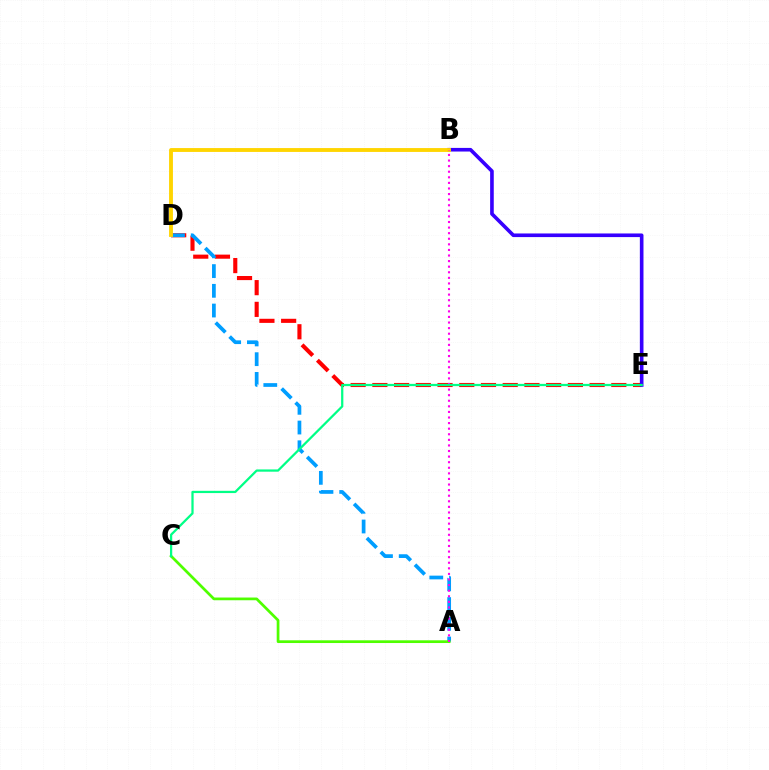{('D', 'E'): [{'color': '#ff0000', 'line_style': 'dashed', 'thickness': 2.95}], ('A', 'D'): [{'color': '#009eff', 'line_style': 'dashed', 'thickness': 2.68}], ('A', 'C'): [{'color': '#4fff00', 'line_style': 'solid', 'thickness': 1.96}], ('B', 'E'): [{'color': '#3700ff', 'line_style': 'solid', 'thickness': 2.61}], ('B', 'D'): [{'color': '#ffd500', 'line_style': 'solid', 'thickness': 2.78}], ('A', 'B'): [{'color': '#ff00ed', 'line_style': 'dotted', 'thickness': 1.52}], ('C', 'E'): [{'color': '#00ff86', 'line_style': 'solid', 'thickness': 1.62}]}